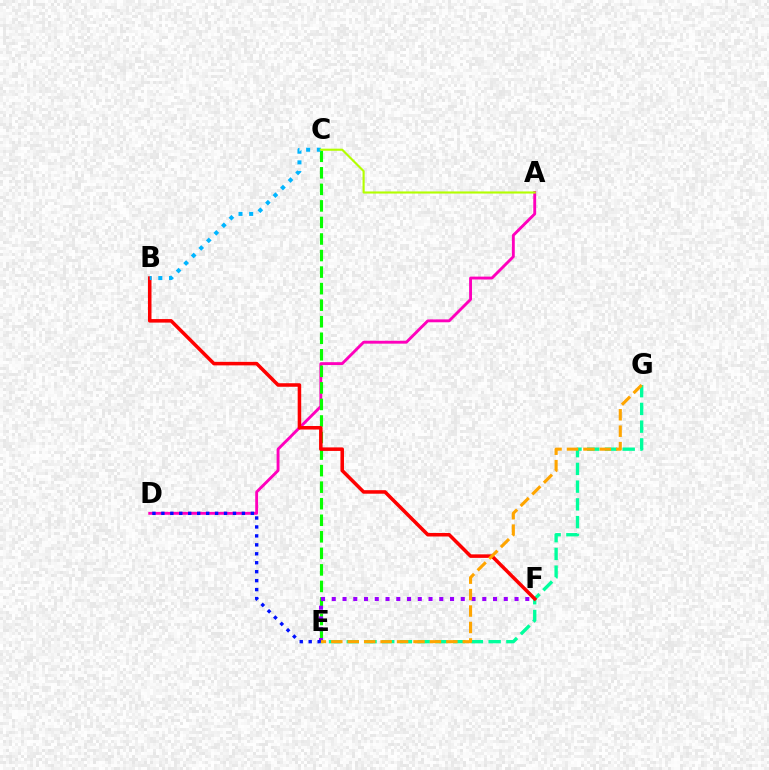{('A', 'D'): [{'color': '#ff00bd', 'line_style': 'solid', 'thickness': 2.07}], ('C', 'E'): [{'color': '#08ff00', 'line_style': 'dashed', 'thickness': 2.25}], ('E', 'G'): [{'color': '#00ff9d', 'line_style': 'dashed', 'thickness': 2.41}, {'color': '#ffa500', 'line_style': 'dashed', 'thickness': 2.23}], ('B', 'F'): [{'color': '#ff0000', 'line_style': 'solid', 'thickness': 2.54}], ('E', 'F'): [{'color': '#9b00ff', 'line_style': 'dotted', 'thickness': 2.92}], ('B', 'C'): [{'color': '#00b5ff', 'line_style': 'dotted', 'thickness': 2.9}], ('D', 'E'): [{'color': '#0010ff', 'line_style': 'dotted', 'thickness': 2.43}], ('A', 'C'): [{'color': '#b3ff00', 'line_style': 'solid', 'thickness': 1.52}]}